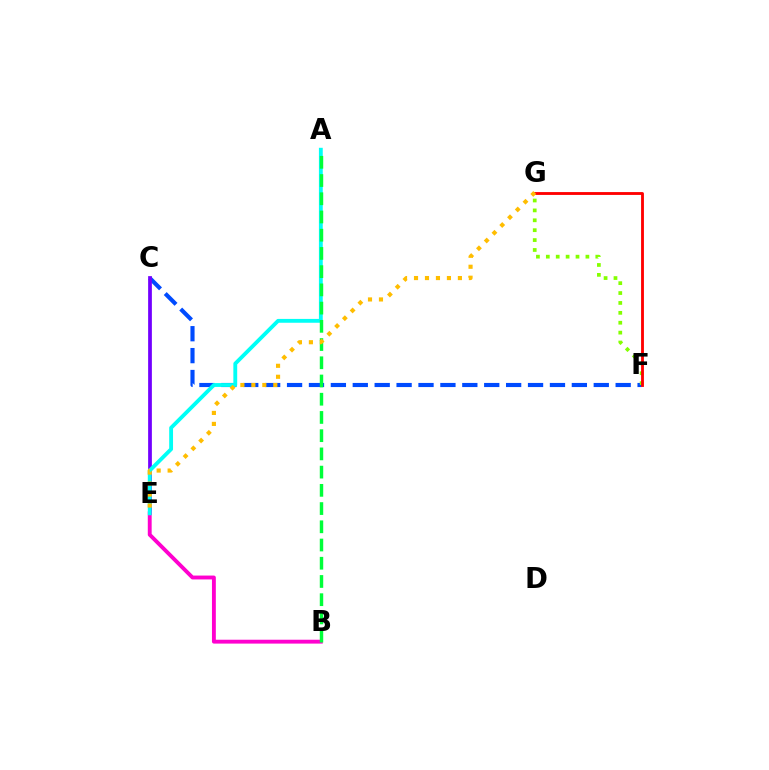{('C', 'F'): [{'color': '#004bff', 'line_style': 'dashed', 'thickness': 2.98}], ('C', 'E'): [{'color': '#7200ff', 'line_style': 'solid', 'thickness': 2.69}], ('F', 'G'): [{'color': '#84ff00', 'line_style': 'dotted', 'thickness': 2.69}, {'color': '#ff0000', 'line_style': 'solid', 'thickness': 2.05}], ('B', 'E'): [{'color': '#ff00cf', 'line_style': 'solid', 'thickness': 2.79}], ('A', 'E'): [{'color': '#00fff6', 'line_style': 'solid', 'thickness': 2.77}], ('A', 'B'): [{'color': '#00ff39', 'line_style': 'dashed', 'thickness': 2.48}], ('E', 'G'): [{'color': '#ffbd00', 'line_style': 'dotted', 'thickness': 2.98}]}